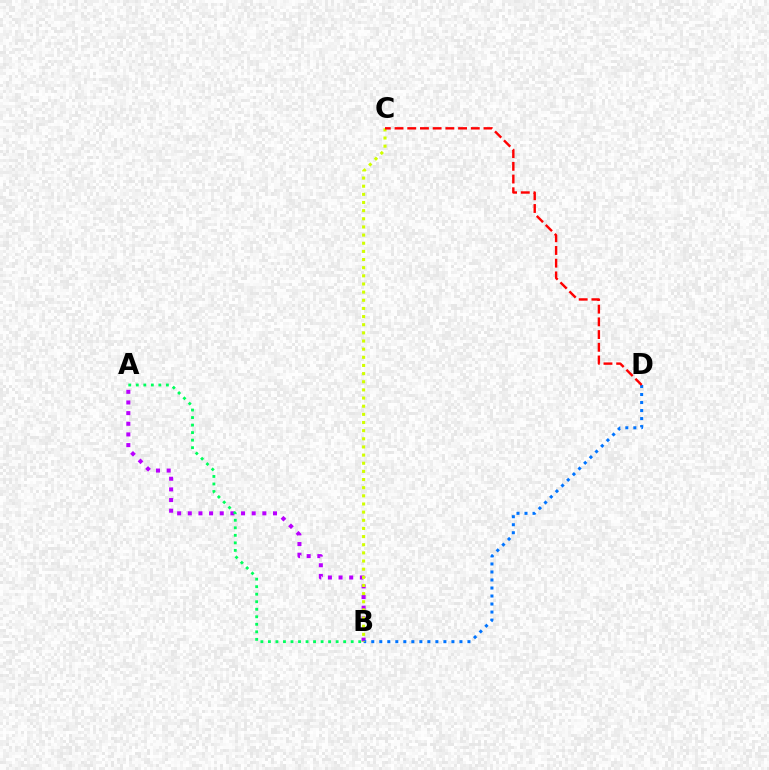{('A', 'B'): [{'color': '#b900ff', 'line_style': 'dotted', 'thickness': 2.89}, {'color': '#00ff5c', 'line_style': 'dotted', 'thickness': 2.04}], ('B', 'D'): [{'color': '#0074ff', 'line_style': 'dotted', 'thickness': 2.18}], ('B', 'C'): [{'color': '#d1ff00', 'line_style': 'dotted', 'thickness': 2.21}], ('C', 'D'): [{'color': '#ff0000', 'line_style': 'dashed', 'thickness': 1.73}]}